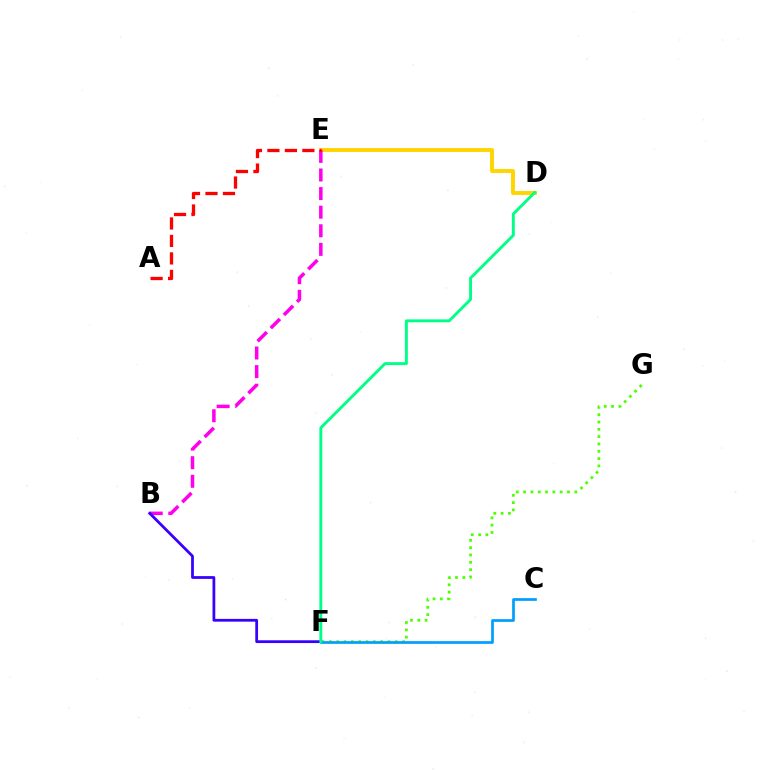{('D', 'E'): [{'color': '#ffd500', 'line_style': 'solid', 'thickness': 2.82}], ('F', 'G'): [{'color': '#4fff00', 'line_style': 'dotted', 'thickness': 1.99}], ('B', 'E'): [{'color': '#ff00ed', 'line_style': 'dashed', 'thickness': 2.53}], ('B', 'F'): [{'color': '#3700ff', 'line_style': 'solid', 'thickness': 2.0}], ('A', 'E'): [{'color': '#ff0000', 'line_style': 'dashed', 'thickness': 2.38}], ('C', 'F'): [{'color': '#009eff', 'line_style': 'solid', 'thickness': 1.94}], ('D', 'F'): [{'color': '#00ff86', 'line_style': 'solid', 'thickness': 2.09}]}